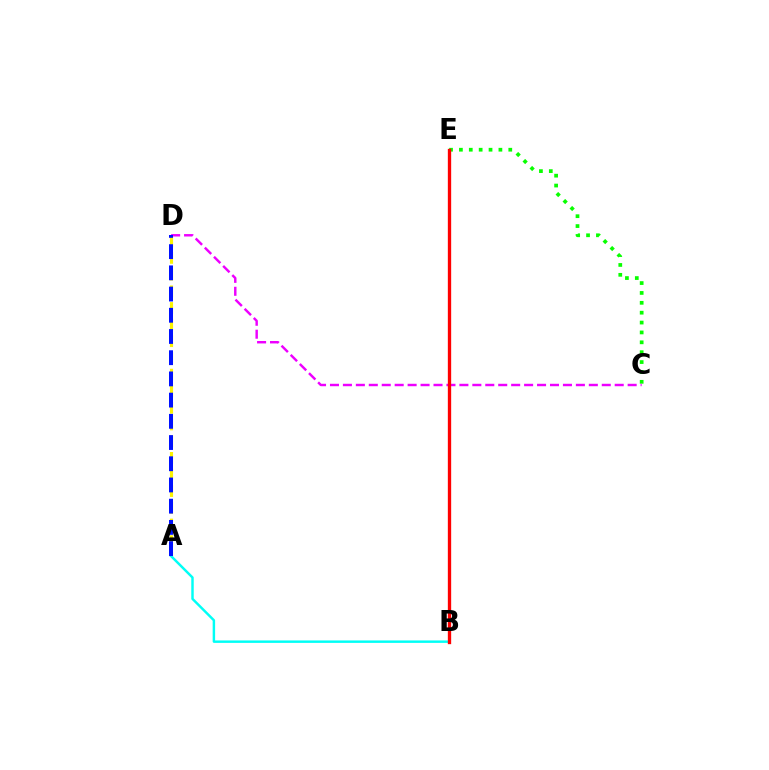{('C', 'E'): [{'color': '#08ff00', 'line_style': 'dotted', 'thickness': 2.68}], ('A', 'D'): [{'color': '#fcf500', 'line_style': 'dashed', 'thickness': 2.26}, {'color': '#0010ff', 'line_style': 'dashed', 'thickness': 2.88}], ('C', 'D'): [{'color': '#ee00ff', 'line_style': 'dashed', 'thickness': 1.76}], ('A', 'B'): [{'color': '#00fff6', 'line_style': 'solid', 'thickness': 1.76}], ('B', 'E'): [{'color': '#ff0000', 'line_style': 'solid', 'thickness': 2.4}]}